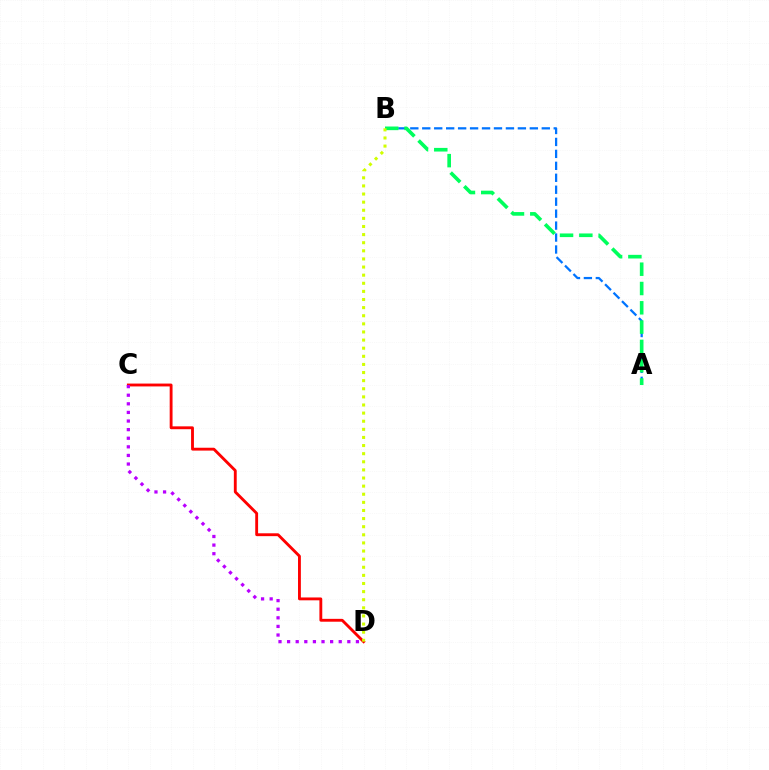{('A', 'B'): [{'color': '#0074ff', 'line_style': 'dashed', 'thickness': 1.62}, {'color': '#00ff5c', 'line_style': 'dashed', 'thickness': 2.62}], ('C', 'D'): [{'color': '#ff0000', 'line_style': 'solid', 'thickness': 2.06}, {'color': '#b900ff', 'line_style': 'dotted', 'thickness': 2.34}], ('B', 'D'): [{'color': '#d1ff00', 'line_style': 'dotted', 'thickness': 2.2}]}